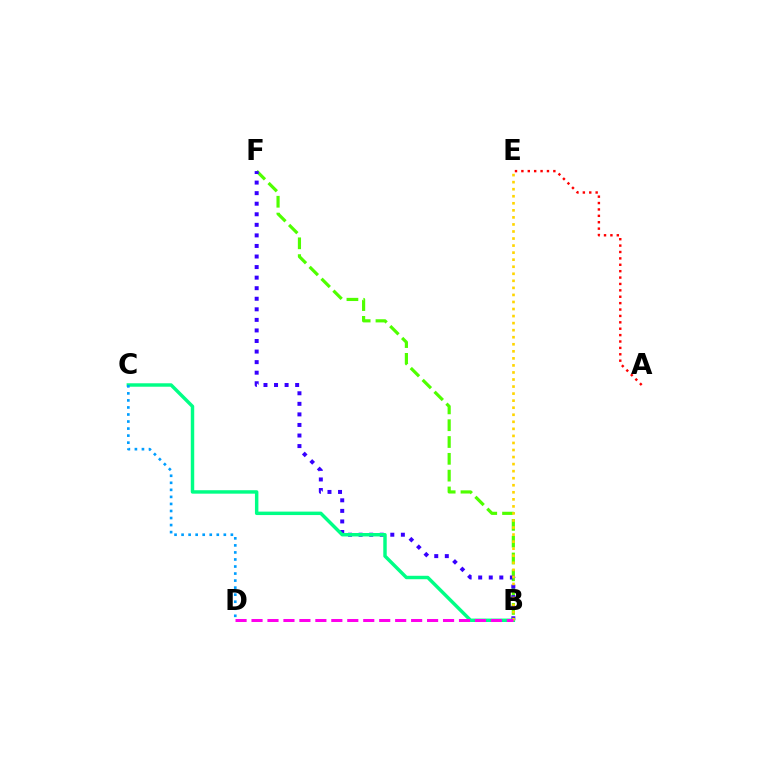{('B', 'F'): [{'color': '#4fff00', 'line_style': 'dashed', 'thickness': 2.28}, {'color': '#3700ff', 'line_style': 'dotted', 'thickness': 2.87}], ('B', 'C'): [{'color': '#00ff86', 'line_style': 'solid', 'thickness': 2.48}], ('B', 'E'): [{'color': '#ffd500', 'line_style': 'dotted', 'thickness': 1.92}], ('A', 'E'): [{'color': '#ff0000', 'line_style': 'dotted', 'thickness': 1.74}], ('B', 'D'): [{'color': '#ff00ed', 'line_style': 'dashed', 'thickness': 2.17}], ('C', 'D'): [{'color': '#009eff', 'line_style': 'dotted', 'thickness': 1.91}]}